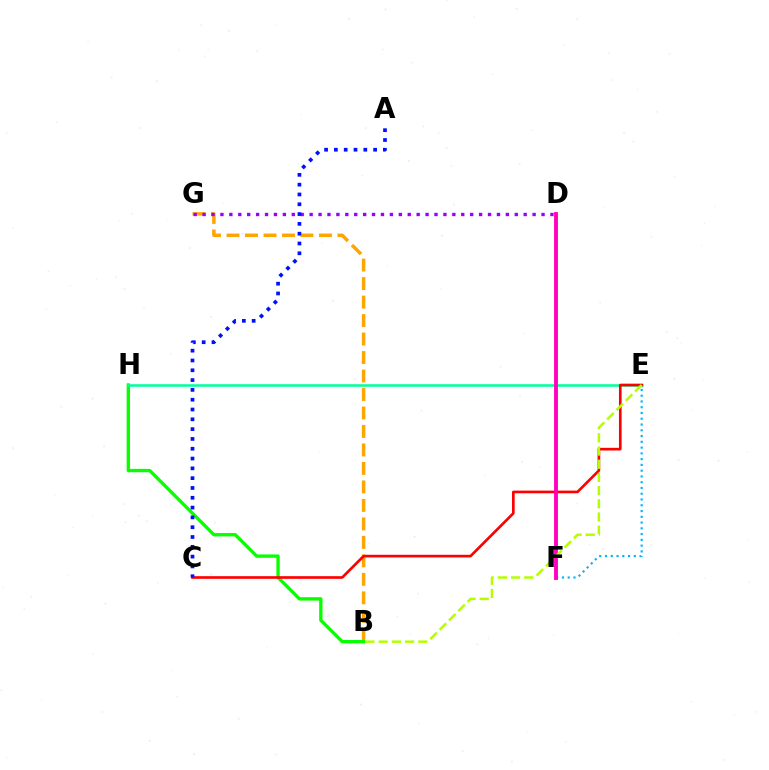{('B', 'G'): [{'color': '#ffa500', 'line_style': 'dashed', 'thickness': 2.51}], ('D', 'G'): [{'color': '#9b00ff', 'line_style': 'dotted', 'thickness': 2.42}], ('B', 'H'): [{'color': '#08ff00', 'line_style': 'solid', 'thickness': 2.41}], ('E', 'F'): [{'color': '#00b5ff', 'line_style': 'dotted', 'thickness': 1.57}], ('E', 'H'): [{'color': '#00ff9d', 'line_style': 'solid', 'thickness': 1.83}], ('C', 'E'): [{'color': '#ff0000', 'line_style': 'solid', 'thickness': 1.92}], ('D', 'F'): [{'color': '#ff00bd', 'line_style': 'solid', 'thickness': 2.78}], ('B', 'E'): [{'color': '#b3ff00', 'line_style': 'dashed', 'thickness': 1.79}], ('A', 'C'): [{'color': '#0010ff', 'line_style': 'dotted', 'thickness': 2.66}]}